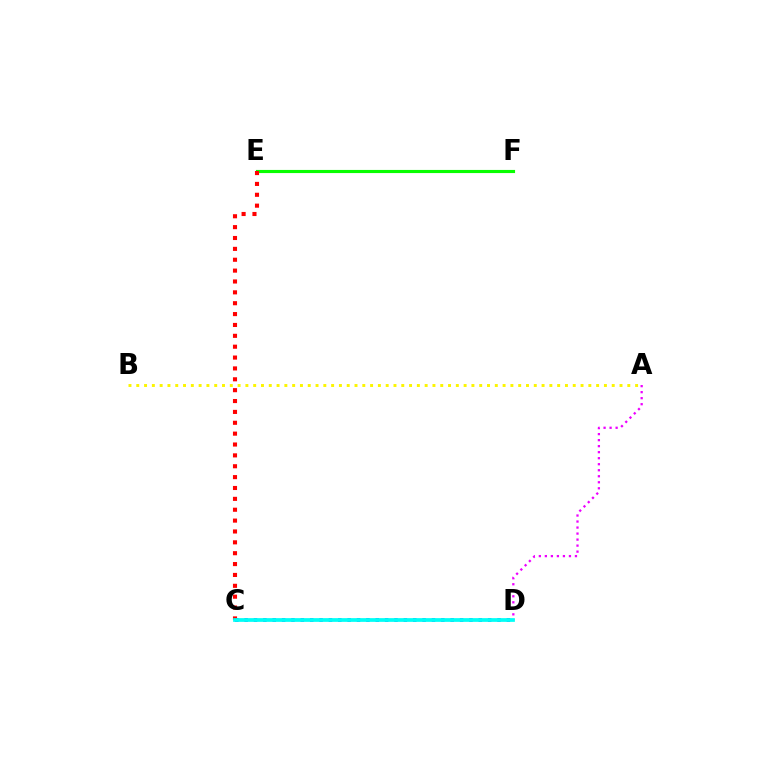{('E', 'F'): [{'color': '#08ff00', 'line_style': 'solid', 'thickness': 2.26}], ('A', 'B'): [{'color': '#fcf500', 'line_style': 'dotted', 'thickness': 2.12}], ('A', 'D'): [{'color': '#ee00ff', 'line_style': 'dotted', 'thickness': 1.64}], ('C', 'D'): [{'color': '#0010ff', 'line_style': 'dotted', 'thickness': 2.54}, {'color': '#00fff6', 'line_style': 'solid', 'thickness': 2.69}], ('C', 'E'): [{'color': '#ff0000', 'line_style': 'dotted', 'thickness': 2.95}]}